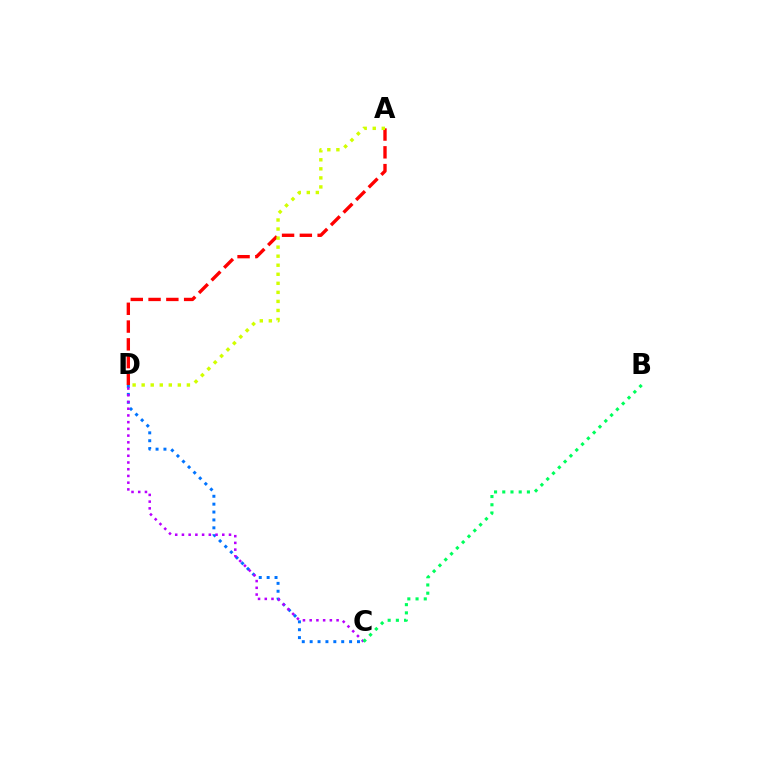{('C', 'D'): [{'color': '#0074ff', 'line_style': 'dotted', 'thickness': 2.14}, {'color': '#b900ff', 'line_style': 'dotted', 'thickness': 1.83}], ('B', 'C'): [{'color': '#00ff5c', 'line_style': 'dotted', 'thickness': 2.23}], ('A', 'D'): [{'color': '#ff0000', 'line_style': 'dashed', 'thickness': 2.42}, {'color': '#d1ff00', 'line_style': 'dotted', 'thickness': 2.46}]}